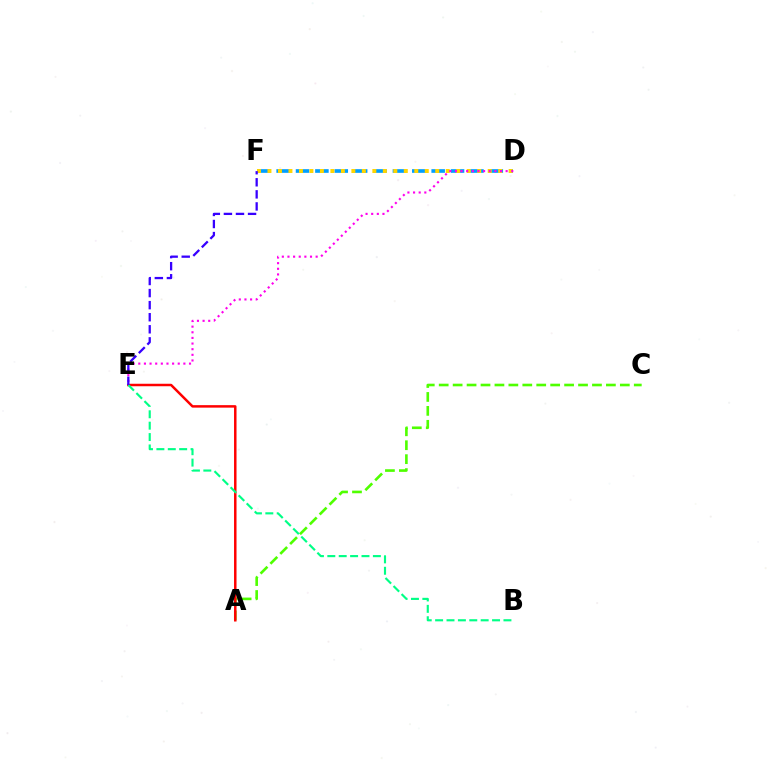{('D', 'F'): [{'color': '#009eff', 'line_style': 'dashed', 'thickness': 2.63}, {'color': '#ffd500', 'line_style': 'dotted', 'thickness': 2.85}], ('A', 'C'): [{'color': '#4fff00', 'line_style': 'dashed', 'thickness': 1.89}], ('A', 'E'): [{'color': '#ff0000', 'line_style': 'solid', 'thickness': 1.79}], ('D', 'E'): [{'color': '#ff00ed', 'line_style': 'dotted', 'thickness': 1.53}], ('B', 'E'): [{'color': '#00ff86', 'line_style': 'dashed', 'thickness': 1.55}], ('E', 'F'): [{'color': '#3700ff', 'line_style': 'dashed', 'thickness': 1.64}]}